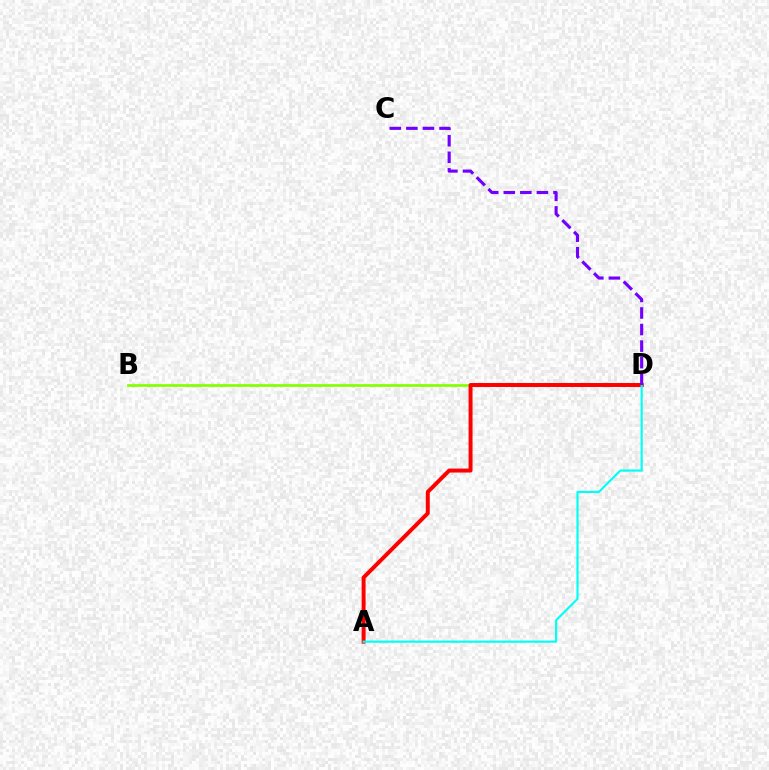{('B', 'D'): [{'color': '#84ff00', 'line_style': 'solid', 'thickness': 1.94}], ('A', 'D'): [{'color': '#ff0000', 'line_style': 'solid', 'thickness': 2.85}, {'color': '#00fff6', 'line_style': 'solid', 'thickness': 1.56}], ('C', 'D'): [{'color': '#7200ff', 'line_style': 'dashed', 'thickness': 2.25}]}